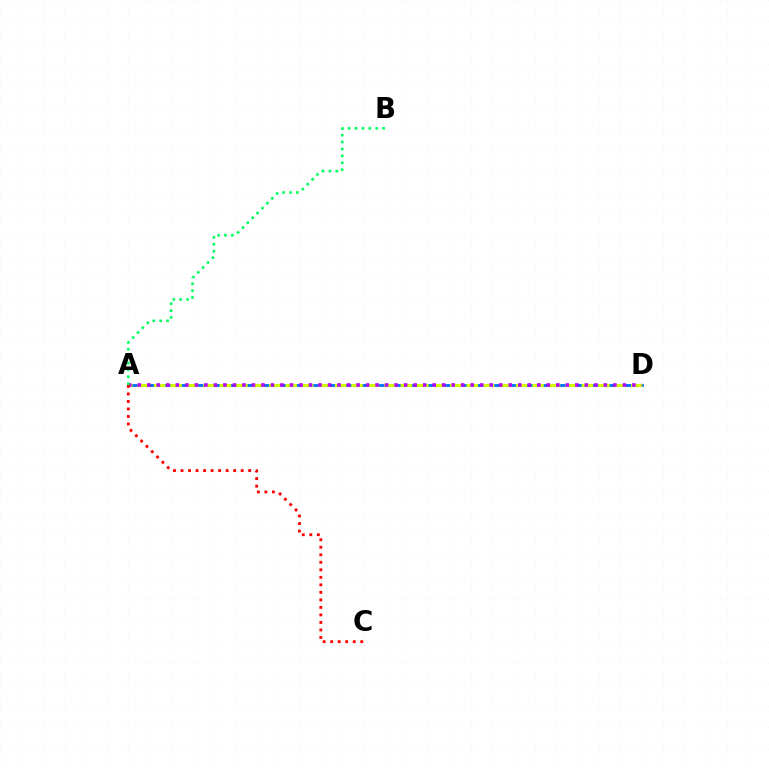{('A', 'D'): [{'color': '#0074ff', 'line_style': 'solid', 'thickness': 2.07}, {'color': '#d1ff00', 'line_style': 'dashed', 'thickness': 2.24}, {'color': '#b900ff', 'line_style': 'dotted', 'thickness': 2.58}], ('A', 'C'): [{'color': '#ff0000', 'line_style': 'dotted', 'thickness': 2.04}], ('A', 'B'): [{'color': '#00ff5c', 'line_style': 'dotted', 'thickness': 1.87}]}